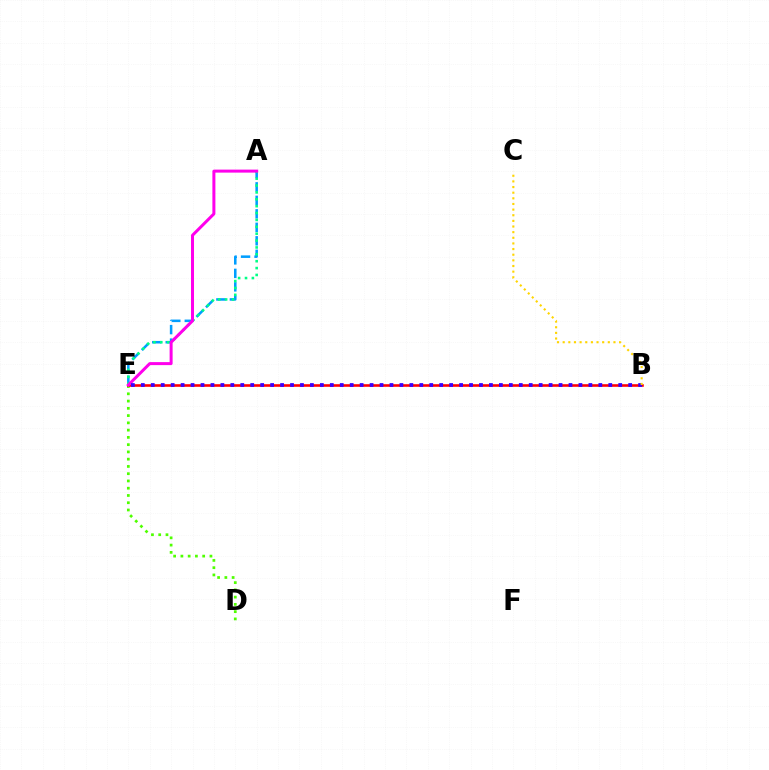{('A', 'E'): [{'color': '#009eff', 'line_style': 'dashed', 'thickness': 1.83}, {'color': '#00ff86', 'line_style': 'dotted', 'thickness': 1.87}, {'color': '#ff00ed', 'line_style': 'solid', 'thickness': 2.16}], ('D', 'E'): [{'color': '#4fff00', 'line_style': 'dotted', 'thickness': 1.97}], ('B', 'E'): [{'color': '#ff0000', 'line_style': 'solid', 'thickness': 1.86}, {'color': '#3700ff', 'line_style': 'dotted', 'thickness': 2.7}], ('B', 'C'): [{'color': '#ffd500', 'line_style': 'dotted', 'thickness': 1.53}]}